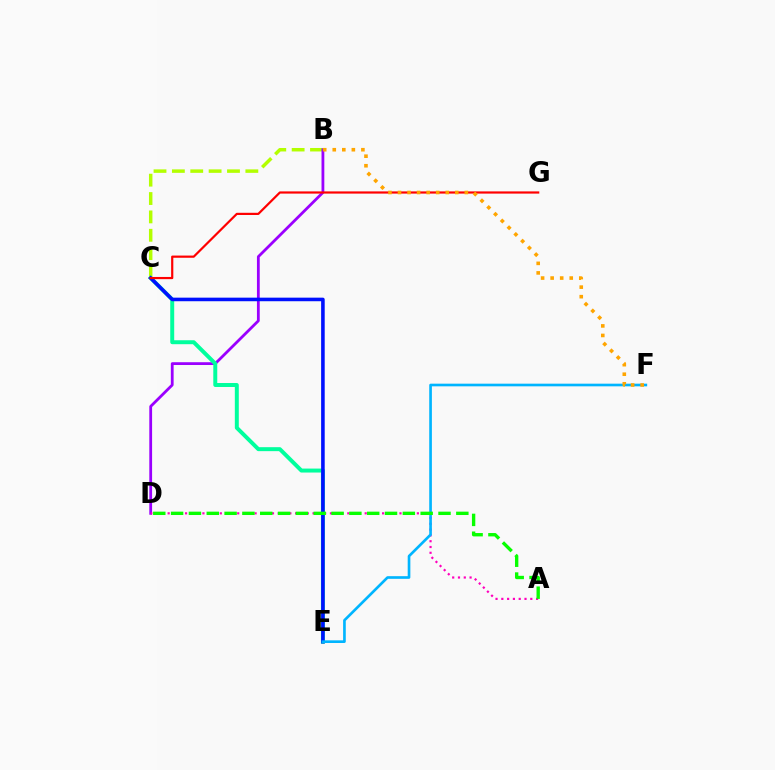{('B', 'C'): [{'color': '#b3ff00', 'line_style': 'dashed', 'thickness': 2.5}], ('B', 'D'): [{'color': '#9b00ff', 'line_style': 'solid', 'thickness': 2.01}], ('C', 'E'): [{'color': '#00ff9d', 'line_style': 'solid', 'thickness': 2.85}, {'color': '#0010ff', 'line_style': 'solid', 'thickness': 2.57}], ('A', 'D'): [{'color': '#ff00bd', 'line_style': 'dotted', 'thickness': 1.57}, {'color': '#08ff00', 'line_style': 'dashed', 'thickness': 2.42}], ('C', 'G'): [{'color': '#ff0000', 'line_style': 'solid', 'thickness': 1.58}], ('E', 'F'): [{'color': '#00b5ff', 'line_style': 'solid', 'thickness': 1.92}], ('B', 'F'): [{'color': '#ffa500', 'line_style': 'dotted', 'thickness': 2.59}]}